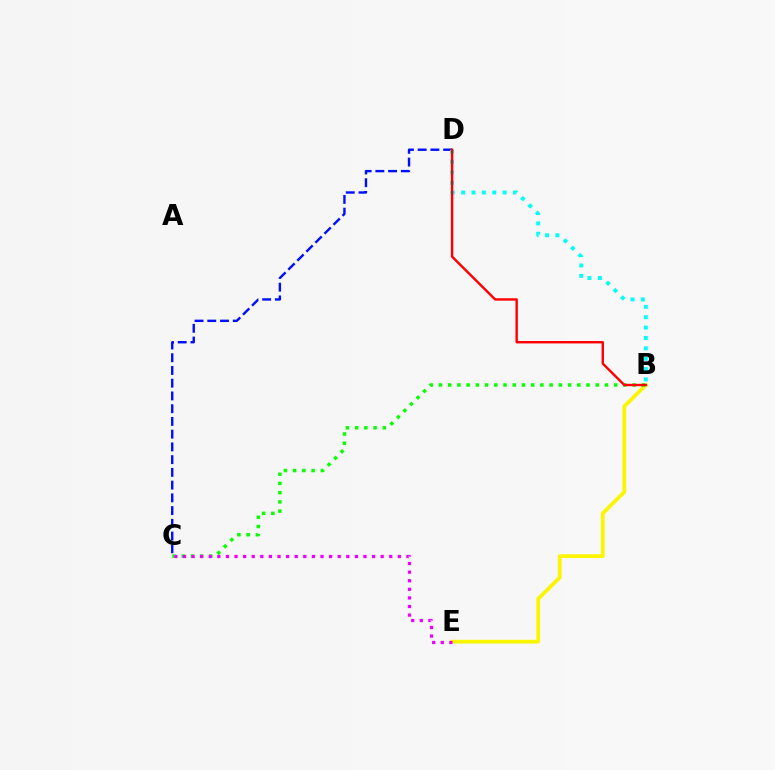{('B', 'E'): [{'color': '#fcf500', 'line_style': 'solid', 'thickness': 2.69}], ('B', 'C'): [{'color': '#08ff00', 'line_style': 'dotted', 'thickness': 2.51}], ('C', 'D'): [{'color': '#0010ff', 'line_style': 'dashed', 'thickness': 1.73}], ('C', 'E'): [{'color': '#ee00ff', 'line_style': 'dotted', 'thickness': 2.34}], ('B', 'D'): [{'color': '#00fff6', 'line_style': 'dotted', 'thickness': 2.82}, {'color': '#ff0000', 'line_style': 'solid', 'thickness': 1.73}]}